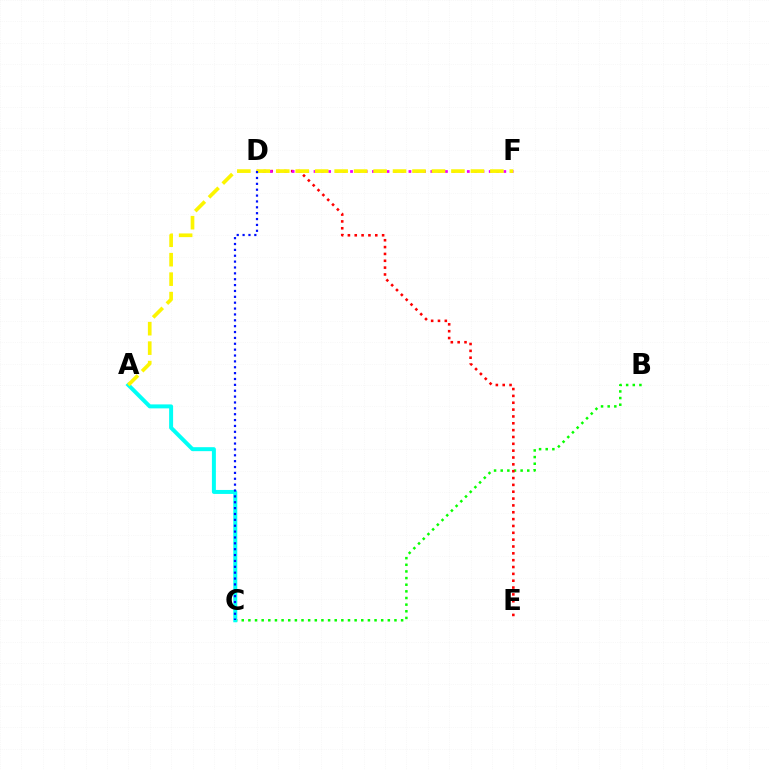{('B', 'C'): [{'color': '#08ff00', 'line_style': 'dotted', 'thickness': 1.8}], ('D', 'E'): [{'color': '#ff0000', 'line_style': 'dotted', 'thickness': 1.86}], ('D', 'F'): [{'color': '#ee00ff', 'line_style': 'dotted', 'thickness': 1.98}], ('A', 'C'): [{'color': '#00fff6', 'line_style': 'solid', 'thickness': 2.86}], ('A', 'F'): [{'color': '#fcf500', 'line_style': 'dashed', 'thickness': 2.64}], ('C', 'D'): [{'color': '#0010ff', 'line_style': 'dotted', 'thickness': 1.59}]}